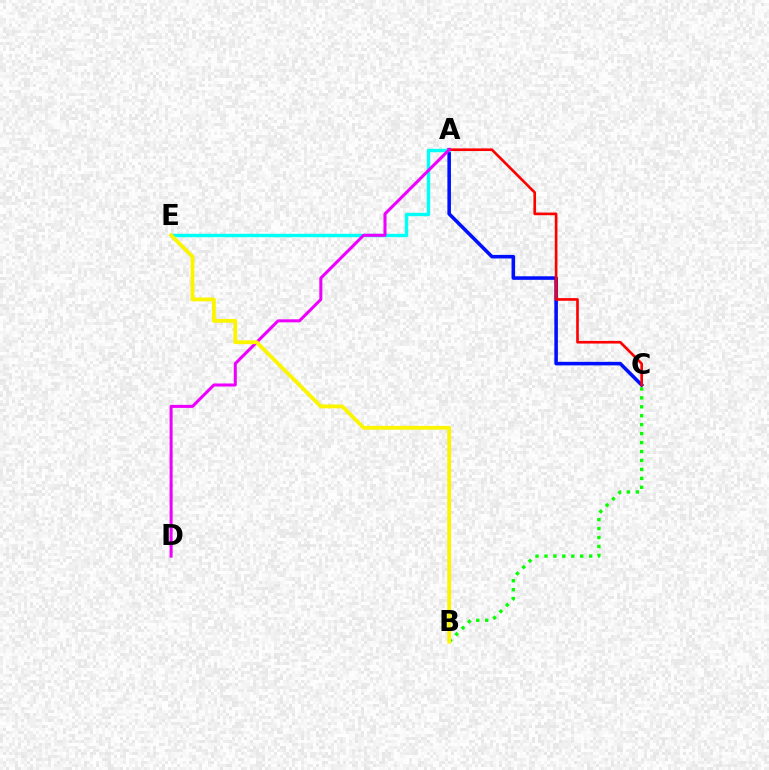{('A', 'C'): [{'color': '#0010ff', 'line_style': 'solid', 'thickness': 2.56}, {'color': '#ff0000', 'line_style': 'solid', 'thickness': 1.91}], ('A', 'E'): [{'color': '#00fff6', 'line_style': 'solid', 'thickness': 2.44}], ('B', 'C'): [{'color': '#08ff00', 'line_style': 'dotted', 'thickness': 2.43}], ('A', 'D'): [{'color': '#ee00ff', 'line_style': 'solid', 'thickness': 2.18}], ('B', 'E'): [{'color': '#fcf500', 'line_style': 'solid', 'thickness': 2.74}]}